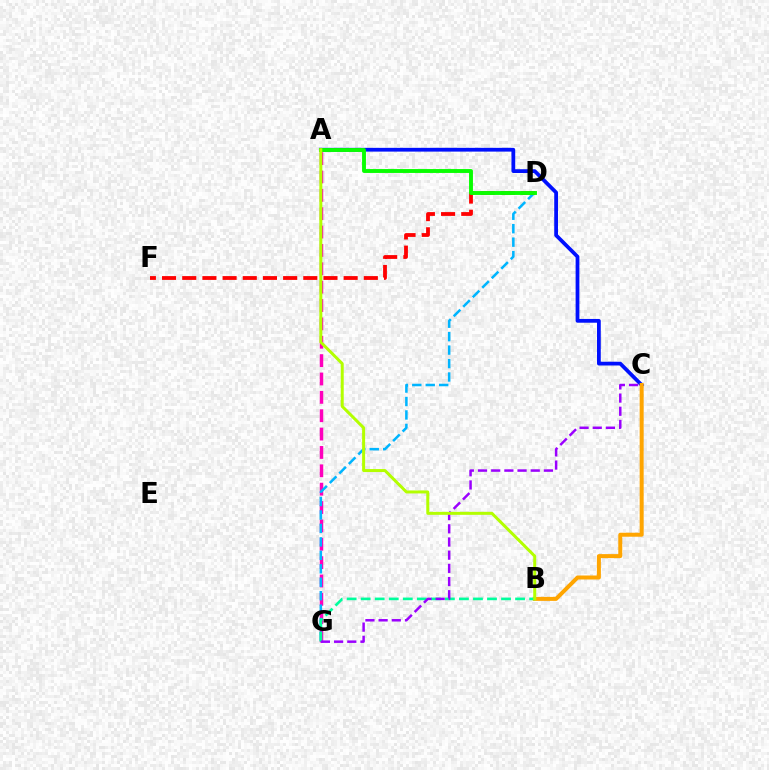{('A', 'C'): [{'color': '#0010ff', 'line_style': 'solid', 'thickness': 2.71}], ('A', 'G'): [{'color': '#ff00bd', 'line_style': 'dashed', 'thickness': 2.49}], ('B', 'C'): [{'color': '#ffa500', 'line_style': 'solid', 'thickness': 2.88}], ('D', 'G'): [{'color': '#00b5ff', 'line_style': 'dashed', 'thickness': 1.83}], ('D', 'F'): [{'color': '#ff0000', 'line_style': 'dashed', 'thickness': 2.74}], ('B', 'G'): [{'color': '#00ff9d', 'line_style': 'dashed', 'thickness': 1.91}], ('C', 'G'): [{'color': '#9b00ff', 'line_style': 'dashed', 'thickness': 1.79}], ('A', 'D'): [{'color': '#08ff00', 'line_style': 'solid', 'thickness': 2.8}], ('A', 'B'): [{'color': '#b3ff00', 'line_style': 'solid', 'thickness': 2.16}]}